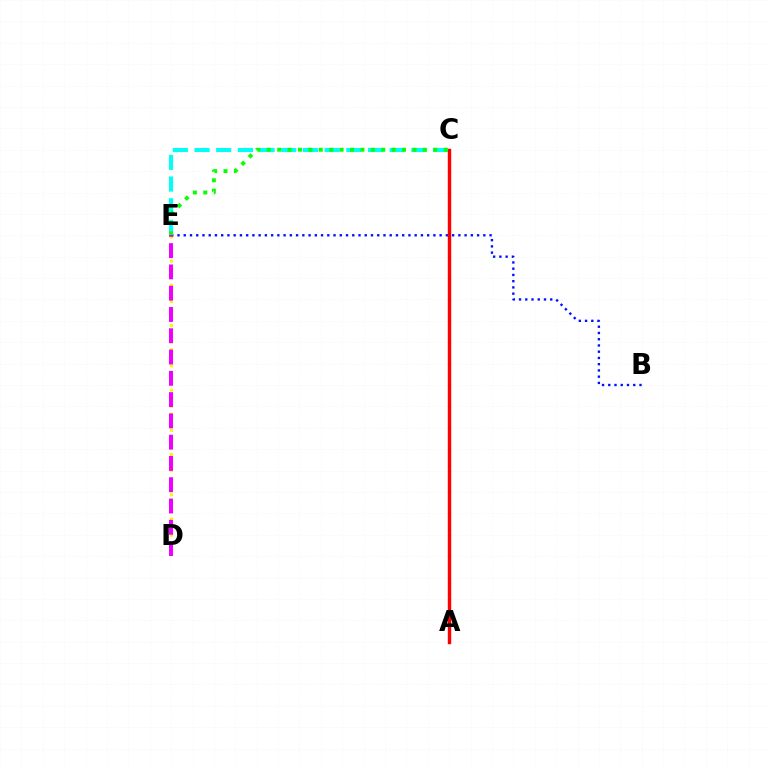{('D', 'E'): [{'color': '#fcf500', 'line_style': 'dotted', 'thickness': 2.19}, {'color': '#ee00ff', 'line_style': 'dashed', 'thickness': 2.89}], ('B', 'E'): [{'color': '#0010ff', 'line_style': 'dotted', 'thickness': 1.7}], ('C', 'E'): [{'color': '#00fff6', 'line_style': 'dashed', 'thickness': 2.95}, {'color': '#08ff00', 'line_style': 'dotted', 'thickness': 2.83}], ('A', 'C'): [{'color': '#ff0000', 'line_style': 'solid', 'thickness': 2.46}]}